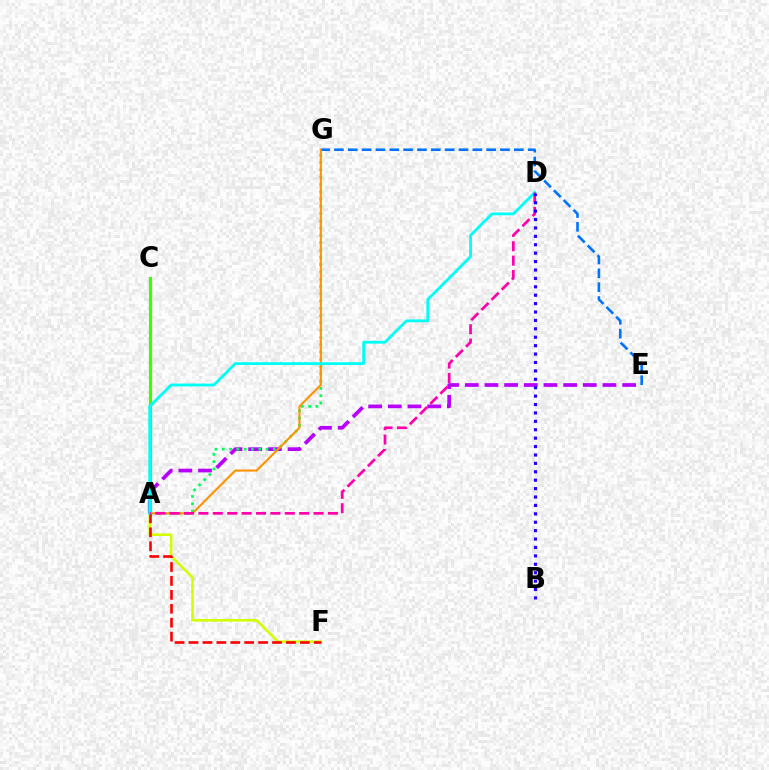{('A', 'F'): [{'color': '#d1ff00', 'line_style': 'solid', 'thickness': 1.86}, {'color': '#ff0000', 'line_style': 'dashed', 'thickness': 1.89}], ('A', 'E'): [{'color': '#b900ff', 'line_style': 'dashed', 'thickness': 2.67}], ('E', 'G'): [{'color': '#0074ff', 'line_style': 'dashed', 'thickness': 1.88}], ('A', 'G'): [{'color': '#00ff5c', 'line_style': 'dotted', 'thickness': 1.98}, {'color': '#ff9400', 'line_style': 'solid', 'thickness': 1.5}], ('A', 'C'): [{'color': '#3dff00', 'line_style': 'solid', 'thickness': 2.29}], ('A', 'D'): [{'color': '#00fff6', 'line_style': 'solid', 'thickness': 2.03}, {'color': '#ff00ac', 'line_style': 'dashed', 'thickness': 1.96}], ('B', 'D'): [{'color': '#2500ff', 'line_style': 'dotted', 'thickness': 2.28}]}